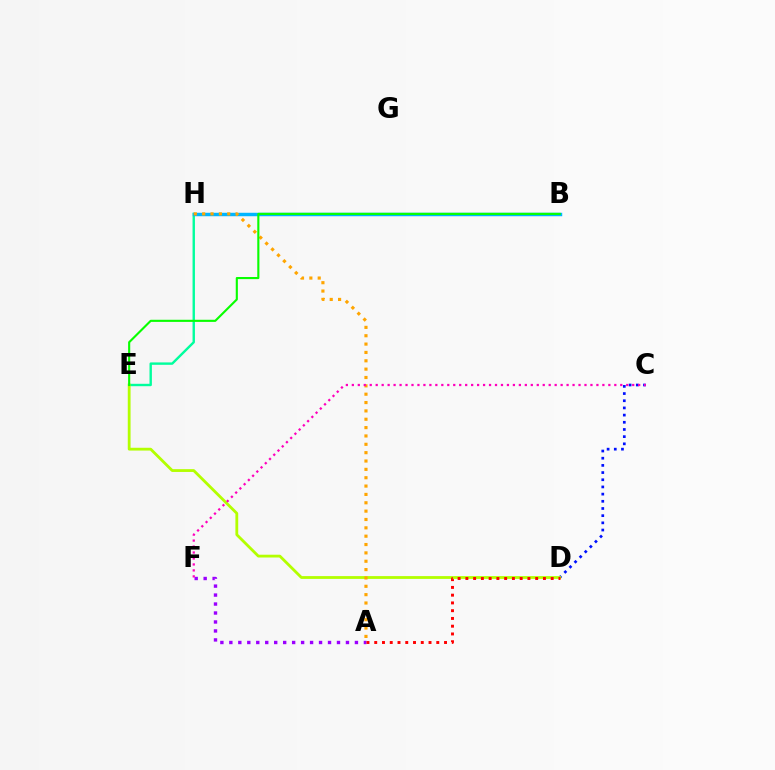{('E', 'H'): [{'color': '#00ff9d', 'line_style': 'solid', 'thickness': 1.73}], ('A', 'F'): [{'color': '#9b00ff', 'line_style': 'dotted', 'thickness': 2.44}], ('C', 'D'): [{'color': '#0010ff', 'line_style': 'dotted', 'thickness': 1.95}], ('D', 'E'): [{'color': '#b3ff00', 'line_style': 'solid', 'thickness': 2.02}], ('B', 'H'): [{'color': '#00b5ff', 'line_style': 'solid', 'thickness': 2.48}], ('A', 'D'): [{'color': '#ff0000', 'line_style': 'dotted', 'thickness': 2.11}], ('A', 'H'): [{'color': '#ffa500', 'line_style': 'dotted', 'thickness': 2.27}], ('C', 'F'): [{'color': '#ff00bd', 'line_style': 'dotted', 'thickness': 1.62}], ('B', 'E'): [{'color': '#08ff00', 'line_style': 'solid', 'thickness': 1.53}]}